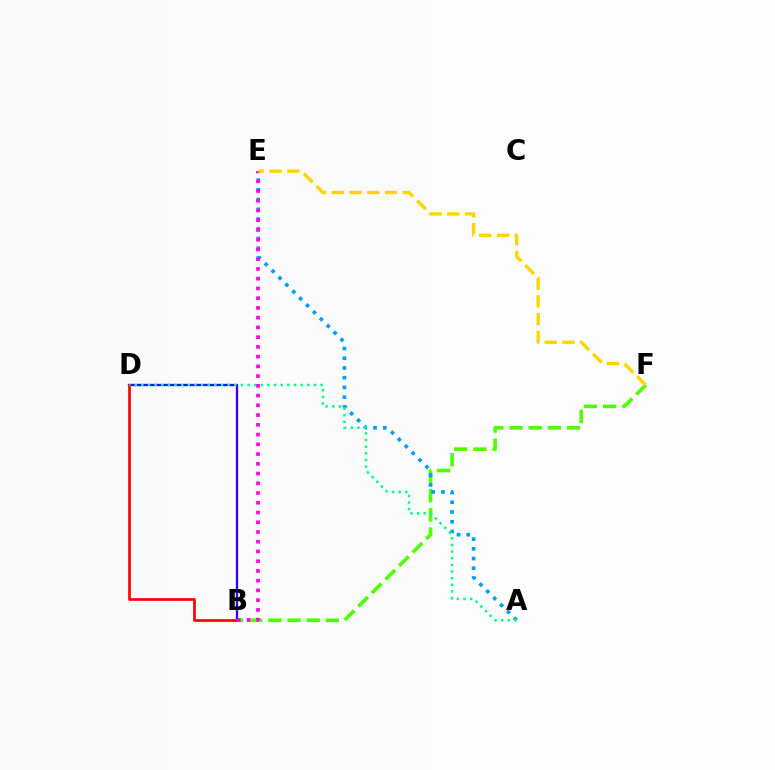{('B', 'F'): [{'color': '#4fff00', 'line_style': 'dashed', 'thickness': 2.6}], ('A', 'E'): [{'color': '#009eff', 'line_style': 'dotted', 'thickness': 2.64}], ('B', 'D'): [{'color': '#3700ff', 'line_style': 'solid', 'thickness': 1.66}, {'color': '#ff0000', 'line_style': 'solid', 'thickness': 1.94}], ('A', 'D'): [{'color': '#00ff86', 'line_style': 'dotted', 'thickness': 1.8}], ('B', 'E'): [{'color': '#ff00ed', 'line_style': 'dotted', 'thickness': 2.65}], ('E', 'F'): [{'color': '#ffd500', 'line_style': 'dashed', 'thickness': 2.41}]}